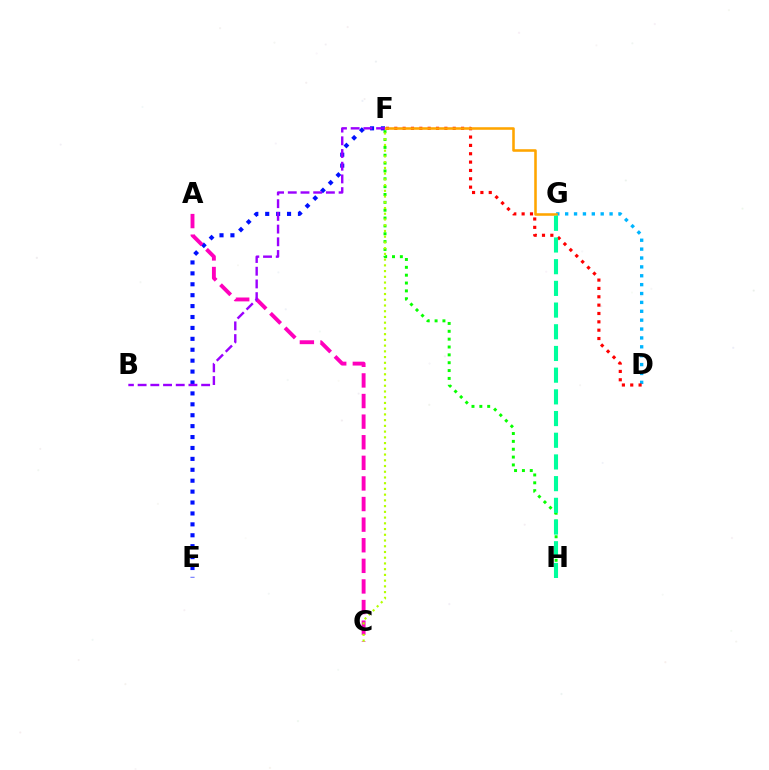{('E', 'F'): [{'color': '#0010ff', 'line_style': 'dotted', 'thickness': 2.97}], ('D', 'G'): [{'color': '#00b5ff', 'line_style': 'dotted', 'thickness': 2.41}], ('D', 'F'): [{'color': '#ff0000', 'line_style': 'dotted', 'thickness': 2.27}], ('F', 'G'): [{'color': '#ffa500', 'line_style': 'solid', 'thickness': 1.85}], ('F', 'H'): [{'color': '#08ff00', 'line_style': 'dotted', 'thickness': 2.13}], ('G', 'H'): [{'color': '#00ff9d', 'line_style': 'dashed', 'thickness': 2.95}], ('A', 'C'): [{'color': '#ff00bd', 'line_style': 'dashed', 'thickness': 2.8}], ('C', 'F'): [{'color': '#b3ff00', 'line_style': 'dotted', 'thickness': 1.56}], ('B', 'F'): [{'color': '#9b00ff', 'line_style': 'dashed', 'thickness': 1.73}]}